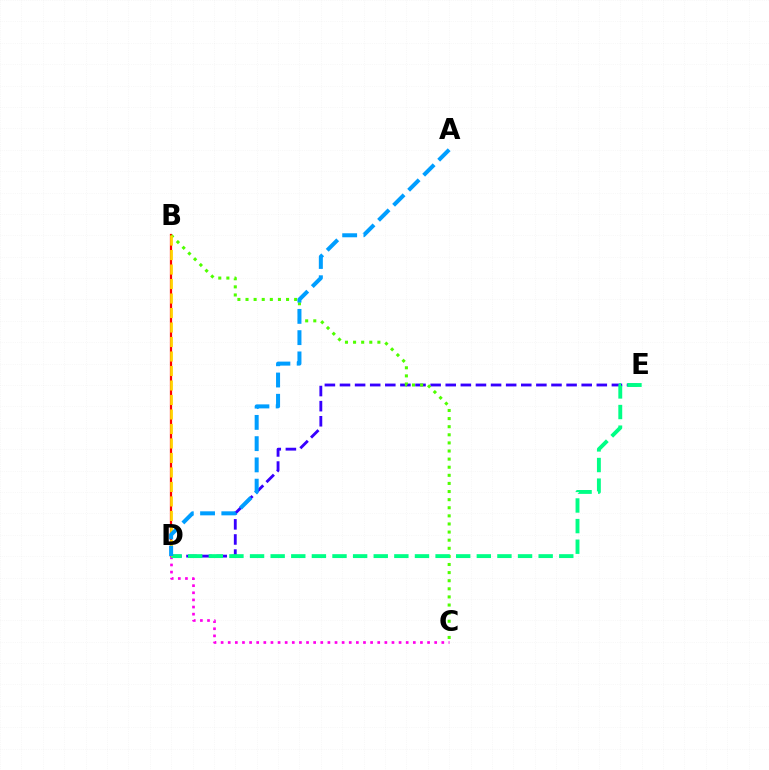{('B', 'D'): [{'color': '#ff0000', 'line_style': 'solid', 'thickness': 1.62}, {'color': '#ffd500', 'line_style': 'dashed', 'thickness': 1.97}], ('D', 'E'): [{'color': '#3700ff', 'line_style': 'dashed', 'thickness': 2.05}, {'color': '#00ff86', 'line_style': 'dashed', 'thickness': 2.8}], ('B', 'C'): [{'color': '#4fff00', 'line_style': 'dotted', 'thickness': 2.2}], ('C', 'D'): [{'color': '#ff00ed', 'line_style': 'dotted', 'thickness': 1.93}], ('A', 'D'): [{'color': '#009eff', 'line_style': 'dashed', 'thickness': 2.89}]}